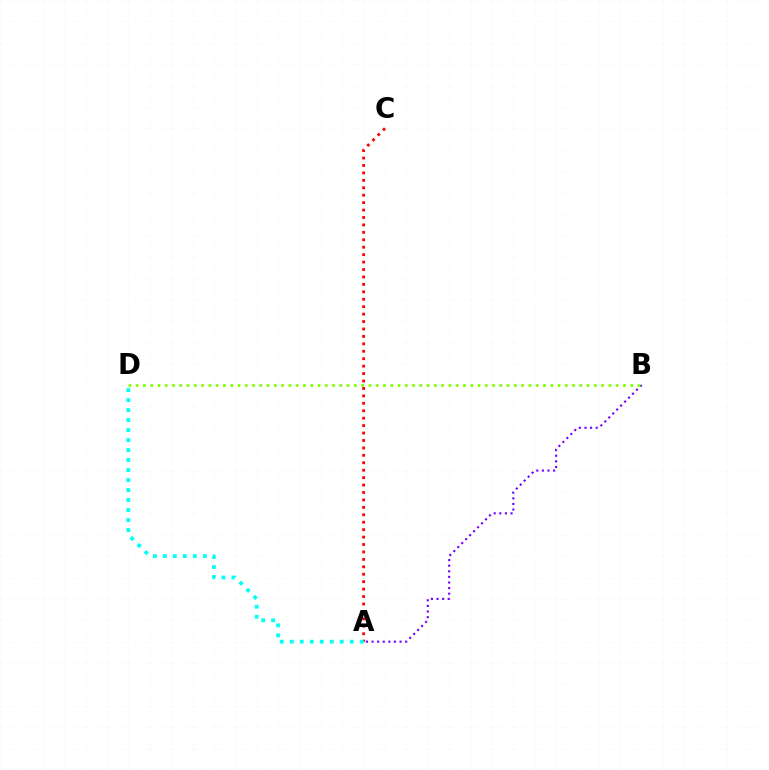{('A', 'C'): [{'color': '#ff0000', 'line_style': 'dotted', 'thickness': 2.02}], ('A', 'D'): [{'color': '#00fff6', 'line_style': 'dotted', 'thickness': 2.72}], ('A', 'B'): [{'color': '#7200ff', 'line_style': 'dotted', 'thickness': 1.52}], ('B', 'D'): [{'color': '#84ff00', 'line_style': 'dotted', 'thickness': 1.98}]}